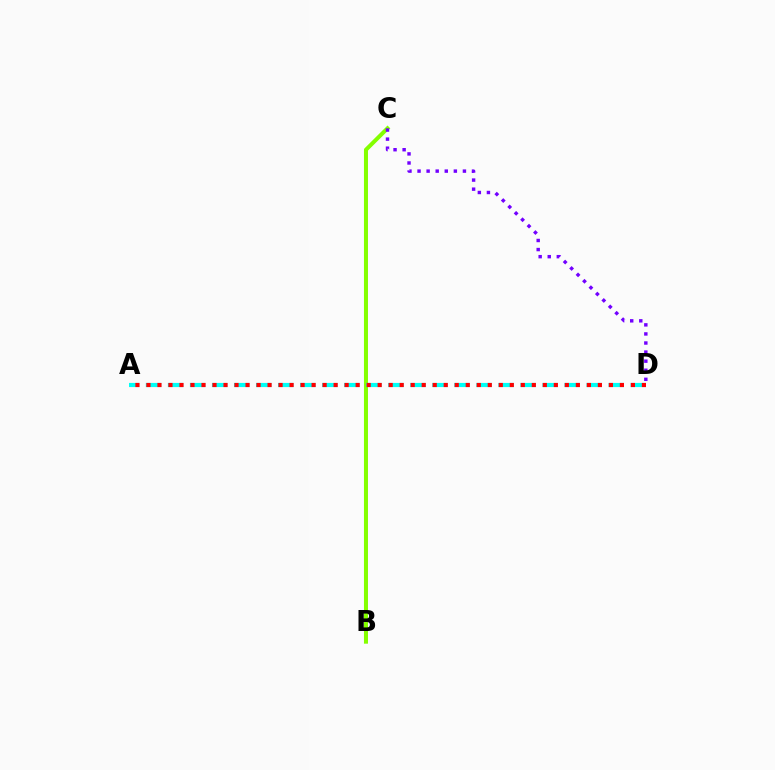{('B', 'C'): [{'color': '#84ff00', 'line_style': 'solid', 'thickness': 2.89}], ('A', 'D'): [{'color': '#00fff6', 'line_style': 'dashed', 'thickness': 2.99}, {'color': '#ff0000', 'line_style': 'dotted', 'thickness': 2.99}], ('C', 'D'): [{'color': '#7200ff', 'line_style': 'dotted', 'thickness': 2.47}]}